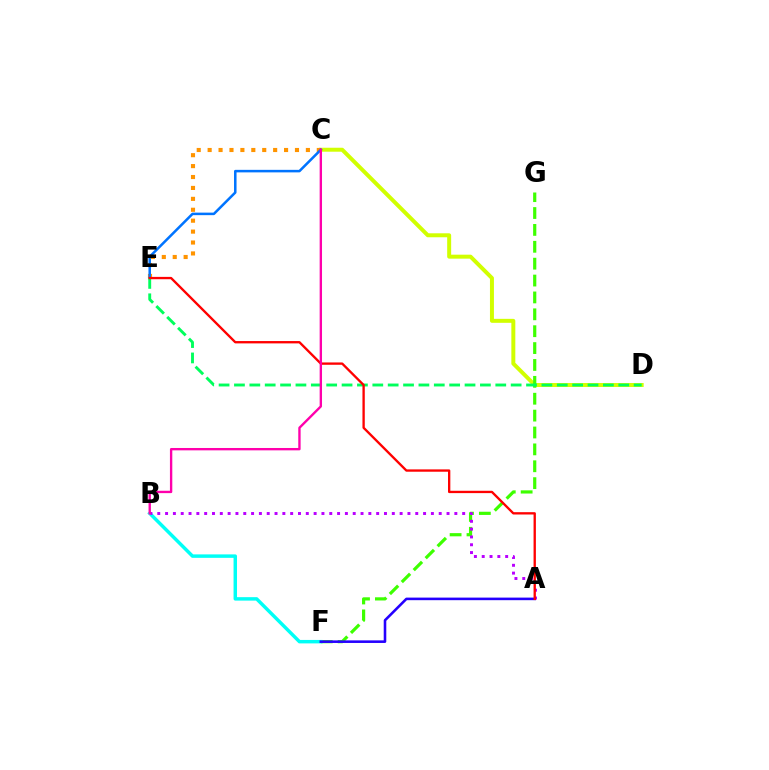{('C', 'D'): [{'color': '#d1ff00', 'line_style': 'solid', 'thickness': 2.86}], ('F', 'G'): [{'color': '#3dff00', 'line_style': 'dashed', 'thickness': 2.29}], ('C', 'E'): [{'color': '#ff9400', 'line_style': 'dotted', 'thickness': 2.97}, {'color': '#0074ff', 'line_style': 'solid', 'thickness': 1.82}], ('B', 'F'): [{'color': '#00fff6', 'line_style': 'solid', 'thickness': 2.49}], ('D', 'E'): [{'color': '#00ff5c', 'line_style': 'dashed', 'thickness': 2.09}], ('A', 'B'): [{'color': '#b900ff', 'line_style': 'dotted', 'thickness': 2.12}], ('A', 'F'): [{'color': '#2500ff', 'line_style': 'solid', 'thickness': 1.86}], ('A', 'E'): [{'color': '#ff0000', 'line_style': 'solid', 'thickness': 1.68}], ('B', 'C'): [{'color': '#ff00ac', 'line_style': 'solid', 'thickness': 1.7}]}